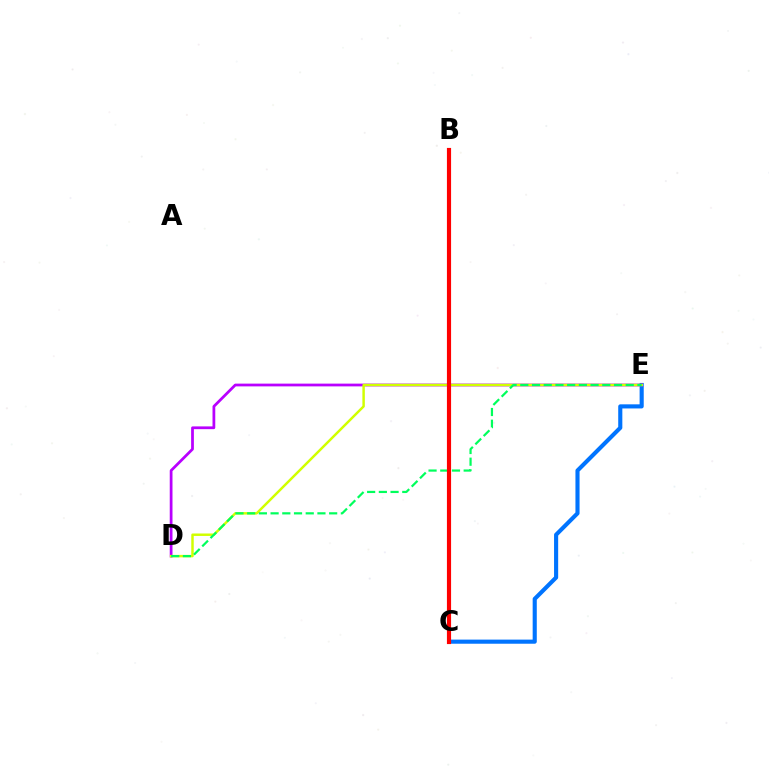{('C', 'E'): [{'color': '#0074ff', 'line_style': 'solid', 'thickness': 2.96}], ('D', 'E'): [{'color': '#b900ff', 'line_style': 'solid', 'thickness': 1.99}, {'color': '#d1ff00', 'line_style': 'solid', 'thickness': 1.77}, {'color': '#00ff5c', 'line_style': 'dashed', 'thickness': 1.59}], ('B', 'C'): [{'color': '#ff0000', 'line_style': 'solid', 'thickness': 2.99}]}